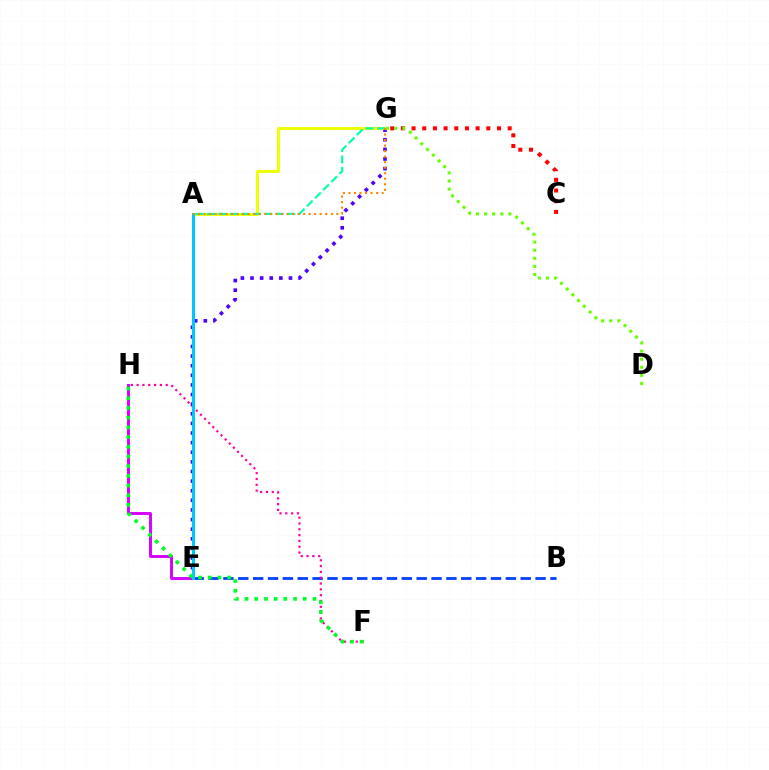{('B', 'E'): [{'color': '#003fff', 'line_style': 'dashed', 'thickness': 2.02}], ('E', 'G'): [{'color': '#4f00ff', 'line_style': 'dotted', 'thickness': 2.61}], ('C', 'G'): [{'color': '#ff0000', 'line_style': 'dotted', 'thickness': 2.9}], ('E', 'H'): [{'color': '#d600ff', 'line_style': 'solid', 'thickness': 2.11}], ('F', 'H'): [{'color': '#ff00a0', 'line_style': 'dotted', 'thickness': 1.58}, {'color': '#00ff27', 'line_style': 'dotted', 'thickness': 2.64}], ('A', 'G'): [{'color': '#eeff00', 'line_style': 'solid', 'thickness': 2.12}, {'color': '#00ffaf', 'line_style': 'dashed', 'thickness': 1.56}, {'color': '#ff8800', 'line_style': 'dotted', 'thickness': 1.5}], ('A', 'E'): [{'color': '#00c7ff', 'line_style': 'solid', 'thickness': 2.17}], ('D', 'G'): [{'color': '#66ff00', 'line_style': 'dotted', 'thickness': 2.2}]}